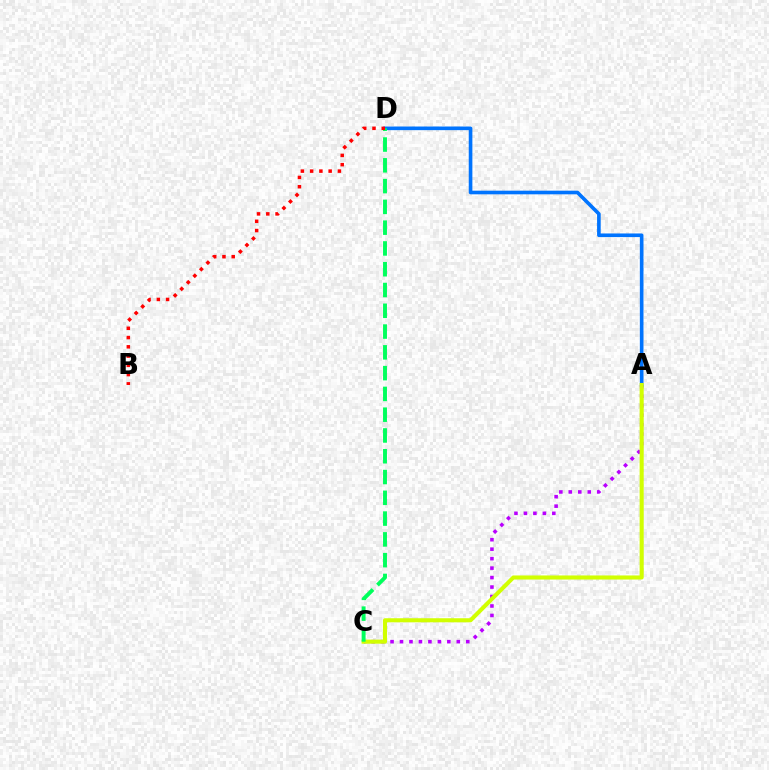{('A', 'C'): [{'color': '#b900ff', 'line_style': 'dotted', 'thickness': 2.57}, {'color': '#d1ff00', 'line_style': 'solid', 'thickness': 2.94}], ('A', 'D'): [{'color': '#0074ff', 'line_style': 'solid', 'thickness': 2.61}], ('C', 'D'): [{'color': '#00ff5c', 'line_style': 'dashed', 'thickness': 2.82}], ('B', 'D'): [{'color': '#ff0000', 'line_style': 'dotted', 'thickness': 2.52}]}